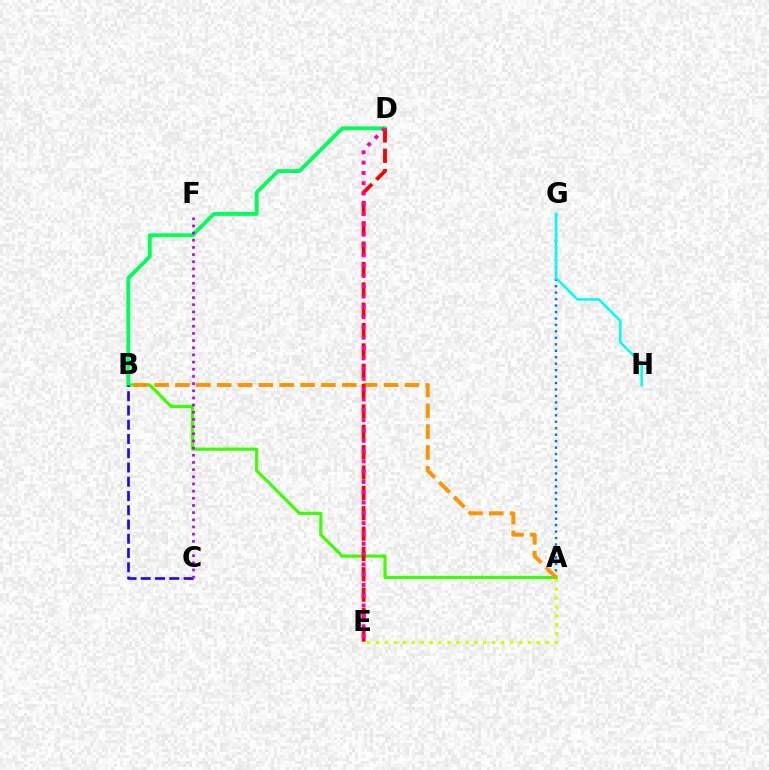{('A', 'E'): [{'color': '#d1ff00', 'line_style': 'dotted', 'thickness': 2.43}], ('A', 'G'): [{'color': '#0074ff', 'line_style': 'dotted', 'thickness': 1.75}], ('A', 'B'): [{'color': '#3dff00', 'line_style': 'solid', 'thickness': 2.3}, {'color': '#ff9400', 'line_style': 'dashed', 'thickness': 2.83}], ('B', 'D'): [{'color': '#00ff5c', 'line_style': 'solid', 'thickness': 2.83}], ('D', 'E'): [{'color': '#ff0000', 'line_style': 'dashed', 'thickness': 2.76}, {'color': '#ff00ac', 'line_style': 'dotted', 'thickness': 2.8}], ('B', 'C'): [{'color': '#2500ff', 'line_style': 'dashed', 'thickness': 1.94}], ('C', 'F'): [{'color': '#b900ff', 'line_style': 'dotted', 'thickness': 1.95}], ('G', 'H'): [{'color': '#00fff6', 'line_style': 'solid', 'thickness': 1.85}]}